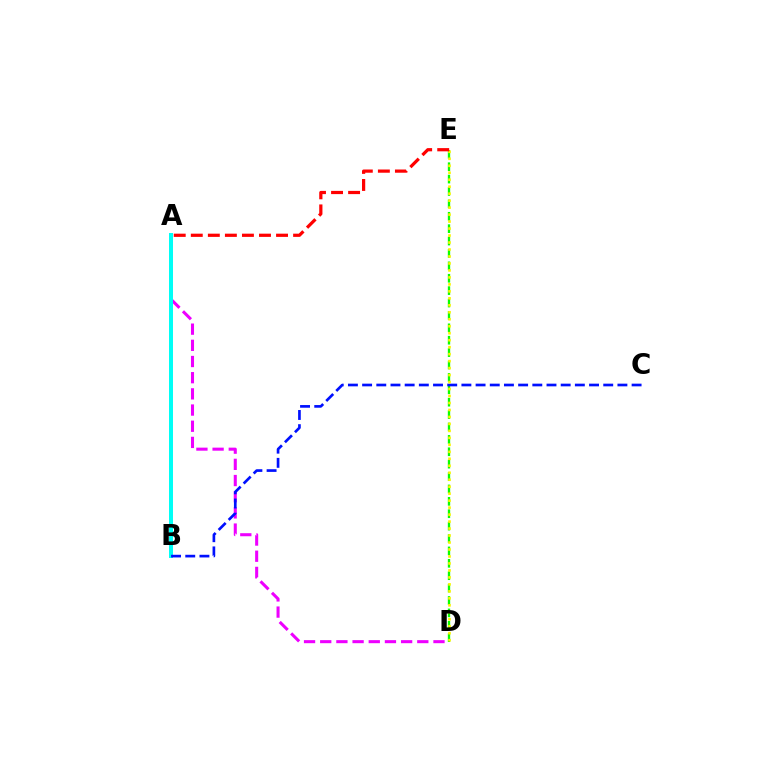{('A', 'D'): [{'color': '#ee00ff', 'line_style': 'dashed', 'thickness': 2.2}], ('A', 'B'): [{'color': '#00fff6', 'line_style': 'solid', 'thickness': 2.87}], ('D', 'E'): [{'color': '#08ff00', 'line_style': 'dashed', 'thickness': 1.68}, {'color': '#fcf500', 'line_style': 'dotted', 'thickness': 1.9}], ('B', 'C'): [{'color': '#0010ff', 'line_style': 'dashed', 'thickness': 1.93}], ('A', 'E'): [{'color': '#ff0000', 'line_style': 'dashed', 'thickness': 2.32}]}